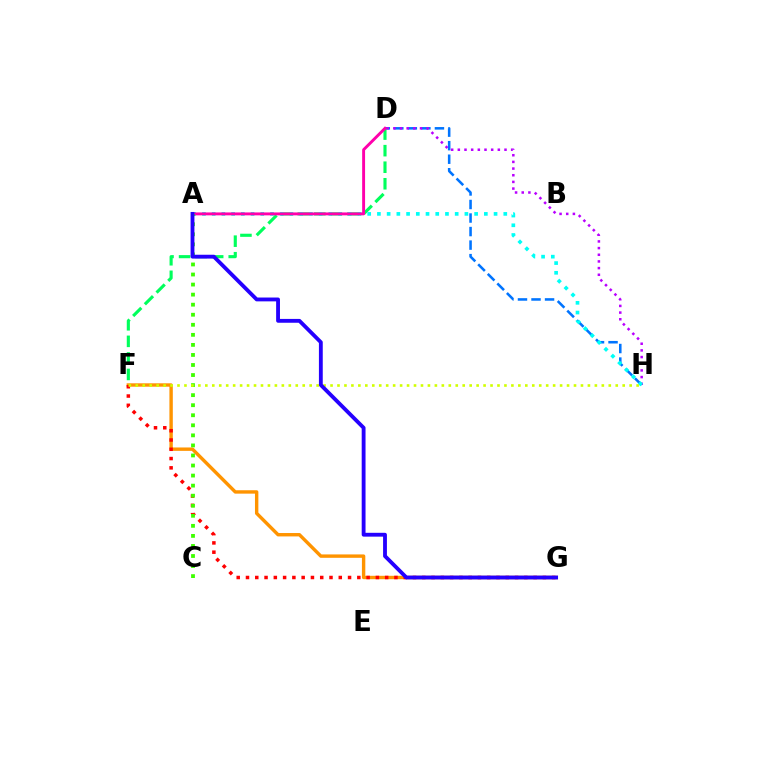{('F', 'G'): [{'color': '#ff9400', 'line_style': 'solid', 'thickness': 2.45}, {'color': '#ff0000', 'line_style': 'dotted', 'thickness': 2.52}], ('D', 'H'): [{'color': '#0074ff', 'line_style': 'dashed', 'thickness': 1.84}, {'color': '#b900ff', 'line_style': 'dotted', 'thickness': 1.81}], ('D', 'F'): [{'color': '#00ff5c', 'line_style': 'dashed', 'thickness': 2.25}], ('A', 'H'): [{'color': '#00fff6', 'line_style': 'dotted', 'thickness': 2.64}], ('A', 'D'): [{'color': '#ff00ac', 'line_style': 'solid', 'thickness': 2.1}], ('A', 'C'): [{'color': '#3dff00', 'line_style': 'dotted', 'thickness': 2.73}], ('F', 'H'): [{'color': '#d1ff00', 'line_style': 'dotted', 'thickness': 1.89}], ('A', 'G'): [{'color': '#2500ff', 'line_style': 'solid', 'thickness': 2.76}]}